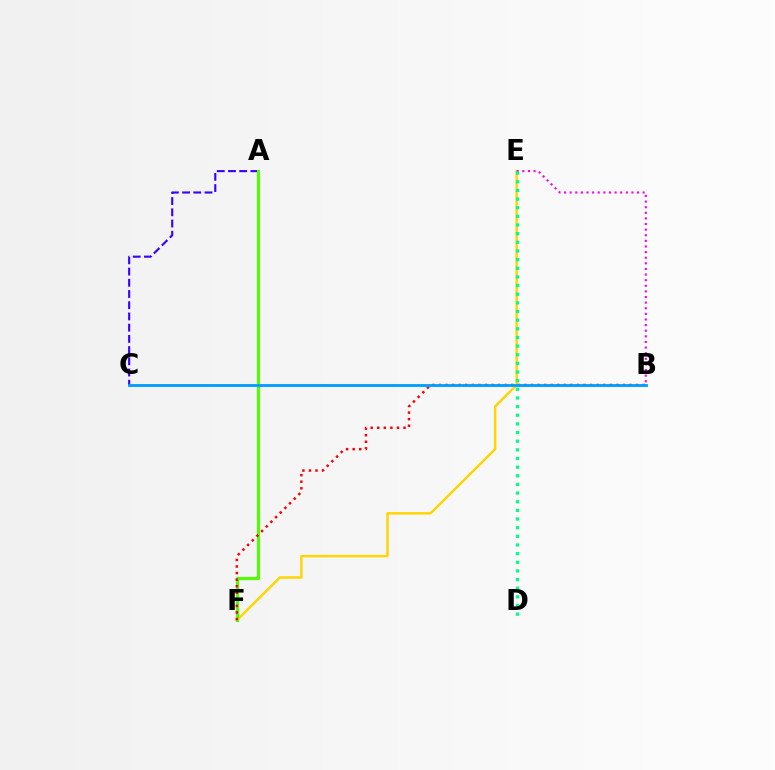{('A', 'C'): [{'color': '#3700ff', 'line_style': 'dashed', 'thickness': 1.52}], ('E', 'F'): [{'color': '#ffd500', 'line_style': 'solid', 'thickness': 1.76}], ('B', 'E'): [{'color': '#ff00ed', 'line_style': 'dotted', 'thickness': 1.53}], ('A', 'F'): [{'color': '#4fff00', 'line_style': 'solid', 'thickness': 2.22}], ('D', 'E'): [{'color': '#00ff86', 'line_style': 'dotted', 'thickness': 2.35}], ('B', 'F'): [{'color': '#ff0000', 'line_style': 'dotted', 'thickness': 1.78}], ('B', 'C'): [{'color': '#009eff', 'line_style': 'solid', 'thickness': 2.05}]}